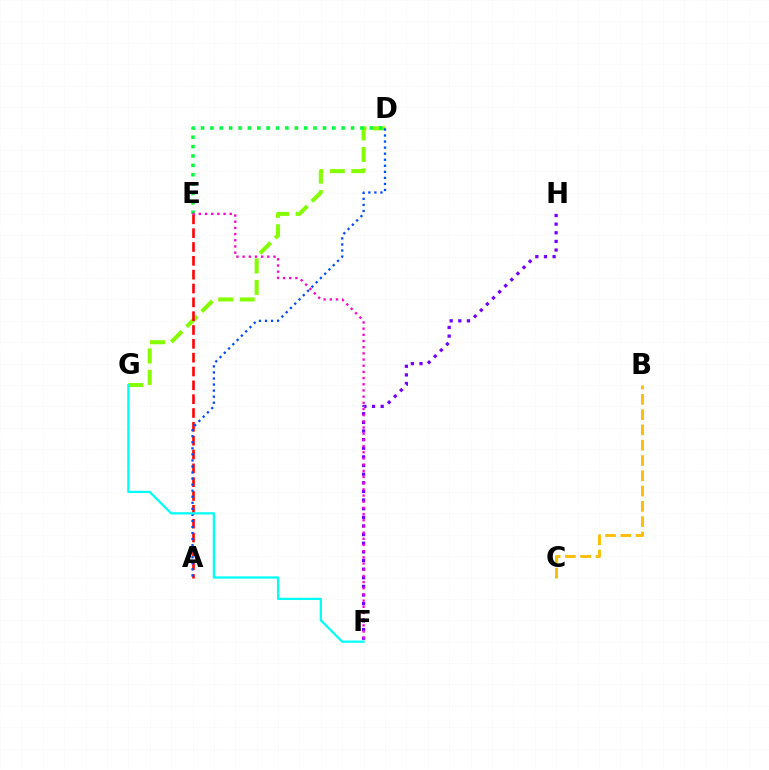{('B', 'C'): [{'color': '#ffbd00', 'line_style': 'dashed', 'thickness': 2.08}], ('D', 'G'): [{'color': '#84ff00', 'line_style': 'dashed', 'thickness': 2.92}], ('A', 'E'): [{'color': '#ff0000', 'line_style': 'dashed', 'thickness': 1.88}], ('D', 'E'): [{'color': '#00ff39', 'line_style': 'dotted', 'thickness': 2.55}], ('F', 'H'): [{'color': '#7200ff', 'line_style': 'dotted', 'thickness': 2.35}], ('A', 'D'): [{'color': '#004bff', 'line_style': 'dotted', 'thickness': 1.64}], ('F', 'G'): [{'color': '#00fff6', 'line_style': 'solid', 'thickness': 1.63}], ('E', 'F'): [{'color': '#ff00cf', 'line_style': 'dotted', 'thickness': 1.68}]}